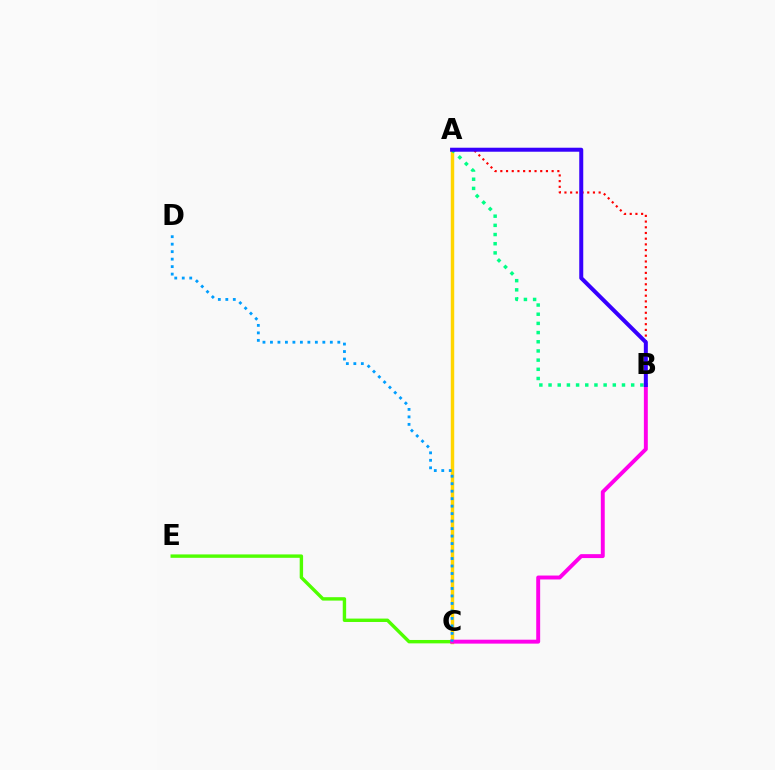{('A', 'C'): [{'color': '#ffd500', 'line_style': 'solid', 'thickness': 2.48}], ('A', 'B'): [{'color': '#ff0000', 'line_style': 'dotted', 'thickness': 1.55}, {'color': '#00ff86', 'line_style': 'dotted', 'thickness': 2.49}, {'color': '#3700ff', 'line_style': 'solid', 'thickness': 2.88}], ('C', 'E'): [{'color': '#4fff00', 'line_style': 'solid', 'thickness': 2.45}], ('B', 'C'): [{'color': '#ff00ed', 'line_style': 'solid', 'thickness': 2.83}], ('C', 'D'): [{'color': '#009eff', 'line_style': 'dotted', 'thickness': 2.03}]}